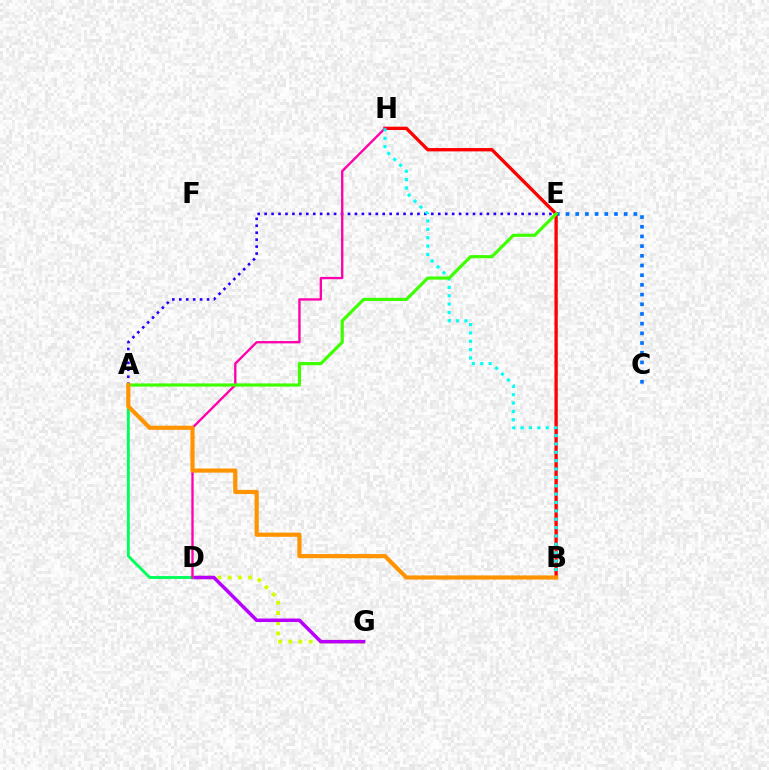{('D', 'G'): [{'color': '#d1ff00', 'line_style': 'dotted', 'thickness': 2.77}, {'color': '#b900ff', 'line_style': 'solid', 'thickness': 2.52}], ('C', 'E'): [{'color': '#0074ff', 'line_style': 'dotted', 'thickness': 2.63}], ('B', 'H'): [{'color': '#ff0000', 'line_style': 'solid', 'thickness': 2.4}, {'color': '#00fff6', 'line_style': 'dotted', 'thickness': 2.27}], ('A', 'E'): [{'color': '#2500ff', 'line_style': 'dotted', 'thickness': 1.89}, {'color': '#3dff00', 'line_style': 'solid', 'thickness': 2.27}], ('A', 'D'): [{'color': '#00ff5c', 'line_style': 'solid', 'thickness': 2.09}], ('D', 'H'): [{'color': '#ff00ac', 'line_style': 'solid', 'thickness': 1.69}], ('A', 'B'): [{'color': '#ff9400', 'line_style': 'solid', 'thickness': 3.0}]}